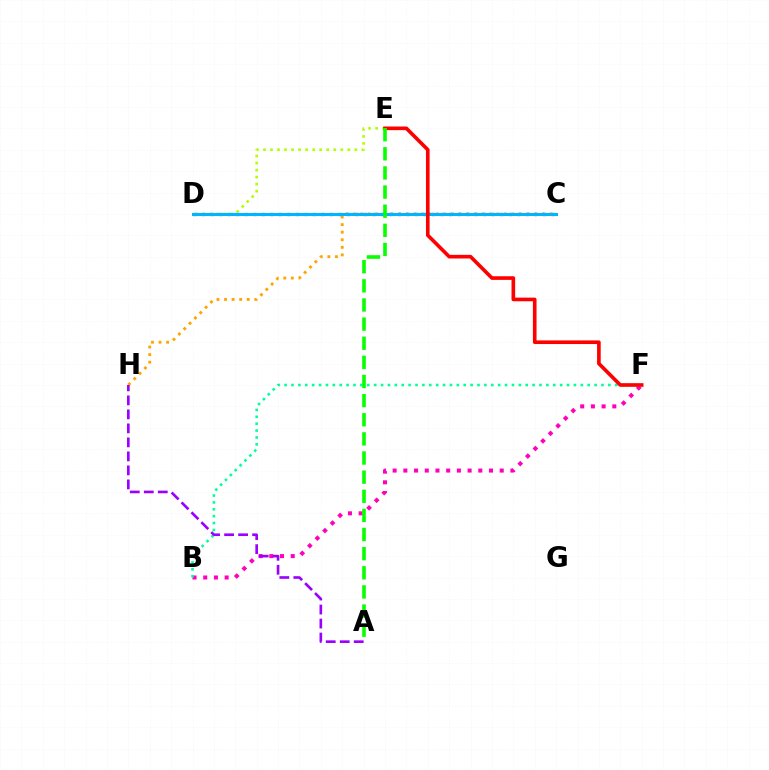{('B', 'F'): [{'color': '#ff00bd', 'line_style': 'dotted', 'thickness': 2.91}, {'color': '#00ff9d', 'line_style': 'dotted', 'thickness': 1.87}], ('C', 'H'): [{'color': '#ffa500', 'line_style': 'dotted', 'thickness': 2.06}], ('C', 'D'): [{'color': '#0010ff', 'line_style': 'dotted', 'thickness': 2.31}, {'color': '#00b5ff', 'line_style': 'solid', 'thickness': 2.18}], ('D', 'E'): [{'color': '#b3ff00', 'line_style': 'dotted', 'thickness': 1.91}], ('A', 'H'): [{'color': '#9b00ff', 'line_style': 'dashed', 'thickness': 1.9}], ('E', 'F'): [{'color': '#ff0000', 'line_style': 'solid', 'thickness': 2.62}], ('A', 'E'): [{'color': '#08ff00', 'line_style': 'dashed', 'thickness': 2.6}]}